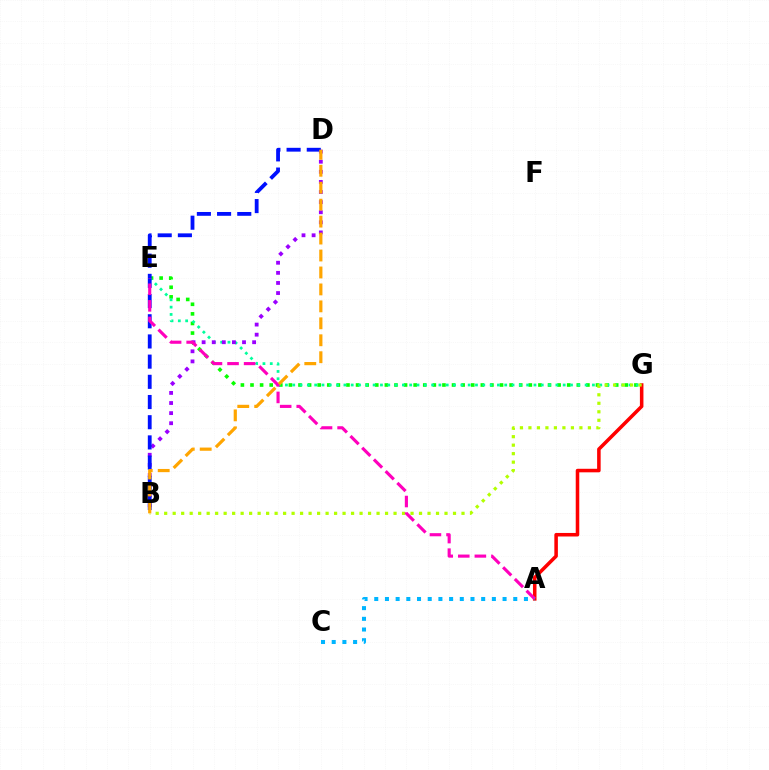{('E', 'G'): [{'color': '#08ff00', 'line_style': 'dotted', 'thickness': 2.61}, {'color': '#00ff9d', 'line_style': 'dotted', 'thickness': 1.99}], ('A', 'G'): [{'color': '#ff0000', 'line_style': 'solid', 'thickness': 2.55}], ('B', 'D'): [{'color': '#9b00ff', 'line_style': 'dotted', 'thickness': 2.74}, {'color': '#0010ff', 'line_style': 'dashed', 'thickness': 2.74}, {'color': '#ffa500', 'line_style': 'dashed', 'thickness': 2.3}], ('B', 'G'): [{'color': '#b3ff00', 'line_style': 'dotted', 'thickness': 2.31}], ('A', 'E'): [{'color': '#ff00bd', 'line_style': 'dashed', 'thickness': 2.25}], ('A', 'C'): [{'color': '#00b5ff', 'line_style': 'dotted', 'thickness': 2.91}]}